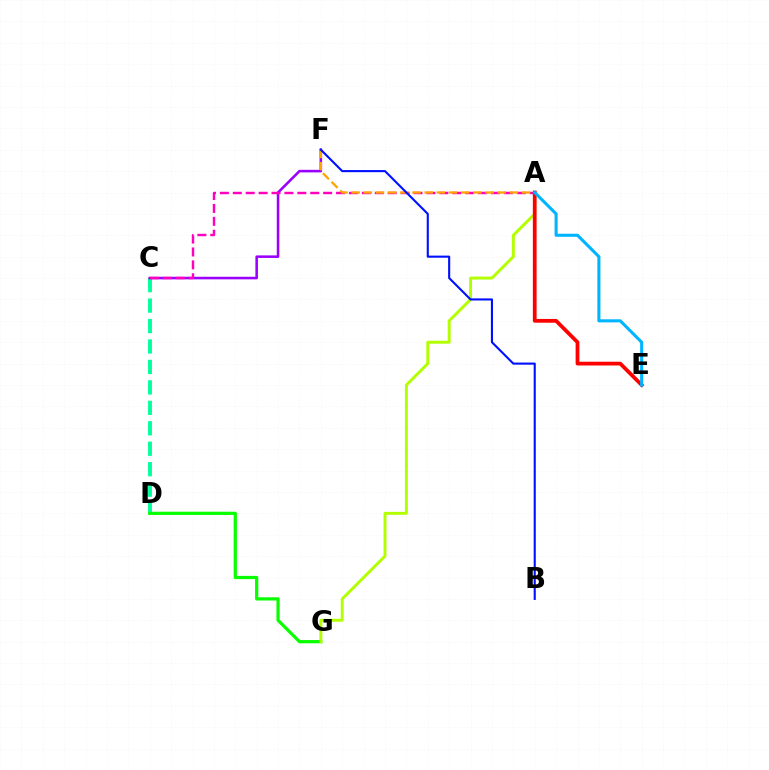{('C', 'D'): [{'color': '#00ff9d', 'line_style': 'dashed', 'thickness': 2.78}], ('C', 'F'): [{'color': '#9b00ff', 'line_style': 'solid', 'thickness': 1.85}], ('D', 'G'): [{'color': '#08ff00', 'line_style': 'solid', 'thickness': 2.32}], ('A', 'C'): [{'color': '#ff00bd', 'line_style': 'dashed', 'thickness': 1.75}], ('A', 'G'): [{'color': '#b3ff00', 'line_style': 'solid', 'thickness': 2.12}], ('A', 'F'): [{'color': '#ffa500', 'line_style': 'dashed', 'thickness': 1.65}], ('A', 'E'): [{'color': '#ff0000', 'line_style': 'solid', 'thickness': 2.7}, {'color': '#00b5ff', 'line_style': 'solid', 'thickness': 2.21}], ('B', 'F'): [{'color': '#0010ff', 'line_style': 'solid', 'thickness': 1.52}]}